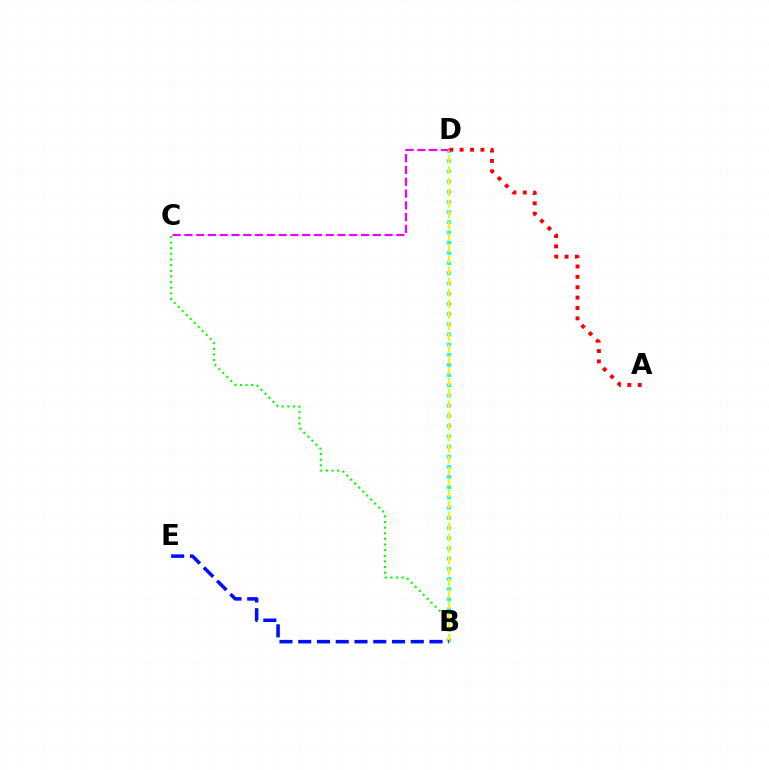{('B', 'D'): [{'color': '#00fff6', 'line_style': 'dotted', 'thickness': 2.77}, {'color': '#fcf500', 'line_style': 'dashed', 'thickness': 1.51}], ('B', 'C'): [{'color': '#08ff00', 'line_style': 'dotted', 'thickness': 1.53}], ('C', 'D'): [{'color': '#ee00ff', 'line_style': 'dashed', 'thickness': 1.6}], ('B', 'E'): [{'color': '#0010ff', 'line_style': 'dashed', 'thickness': 2.55}], ('A', 'D'): [{'color': '#ff0000', 'line_style': 'dotted', 'thickness': 2.82}]}